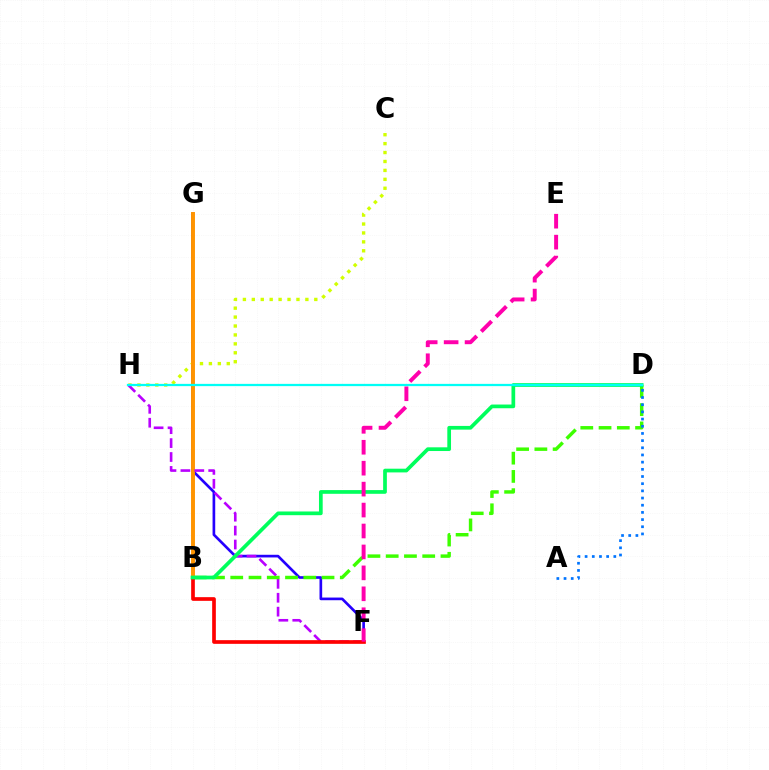{('F', 'G'): [{'color': '#2500ff', 'line_style': 'solid', 'thickness': 1.92}], ('C', 'H'): [{'color': '#d1ff00', 'line_style': 'dotted', 'thickness': 2.42}], ('B', 'G'): [{'color': '#ff9400', 'line_style': 'solid', 'thickness': 2.83}], ('F', 'H'): [{'color': '#b900ff', 'line_style': 'dashed', 'thickness': 1.89}], ('B', 'D'): [{'color': '#3dff00', 'line_style': 'dashed', 'thickness': 2.48}, {'color': '#00ff5c', 'line_style': 'solid', 'thickness': 2.67}], ('B', 'F'): [{'color': '#ff0000', 'line_style': 'solid', 'thickness': 2.65}], ('E', 'F'): [{'color': '#ff00ac', 'line_style': 'dashed', 'thickness': 2.84}], ('A', 'D'): [{'color': '#0074ff', 'line_style': 'dotted', 'thickness': 1.95}], ('D', 'H'): [{'color': '#00fff6', 'line_style': 'solid', 'thickness': 1.62}]}